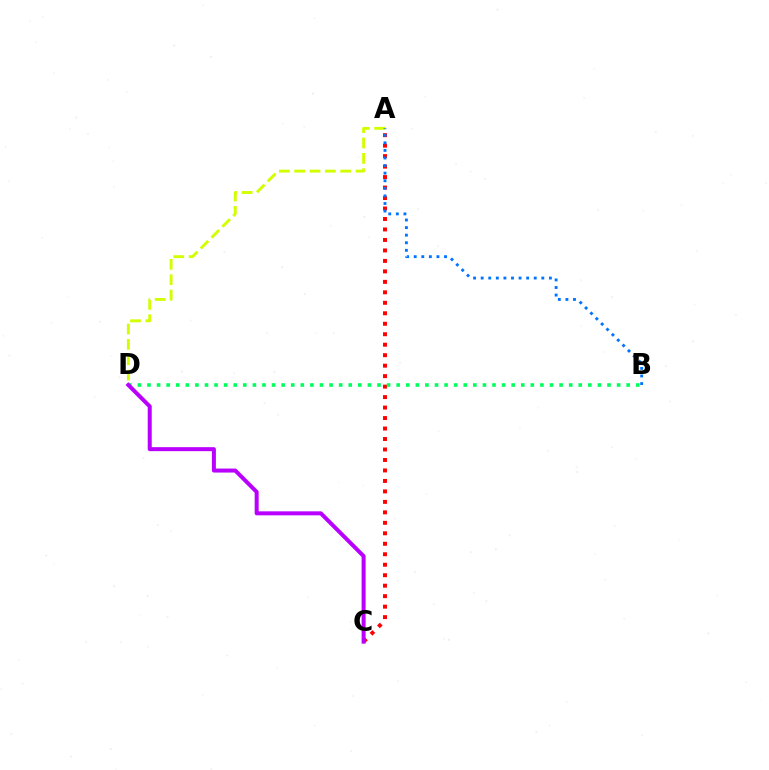{('A', 'D'): [{'color': '#d1ff00', 'line_style': 'dashed', 'thickness': 2.09}], ('A', 'C'): [{'color': '#ff0000', 'line_style': 'dotted', 'thickness': 2.85}], ('B', 'D'): [{'color': '#00ff5c', 'line_style': 'dotted', 'thickness': 2.6}], ('C', 'D'): [{'color': '#b900ff', 'line_style': 'solid', 'thickness': 2.88}], ('A', 'B'): [{'color': '#0074ff', 'line_style': 'dotted', 'thickness': 2.06}]}